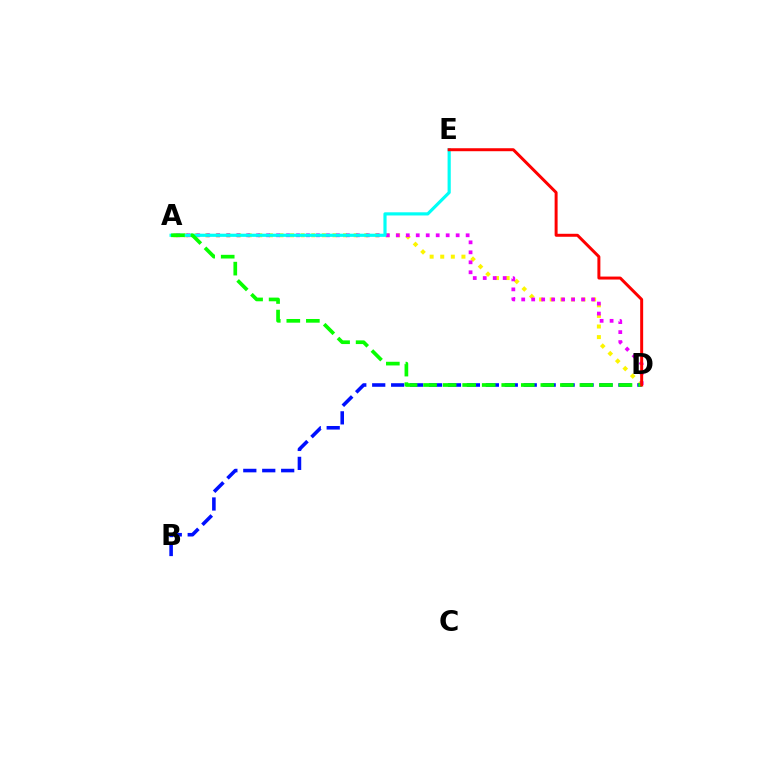{('A', 'D'): [{'color': '#fcf500', 'line_style': 'dotted', 'thickness': 2.88}, {'color': '#ee00ff', 'line_style': 'dotted', 'thickness': 2.71}, {'color': '#08ff00', 'line_style': 'dashed', 'thickness': 2.65}], ('B', 'D'): [{'color': '#0010ff', 'line_style': 'dashed', 'thickness': 2.57}], ('A', 'E'): [{'color': '#00fff6', 'line_style': 'solid', 'thickness': 2.29}], ('D', 'E'): [{'color': '#ff0000', 'line_style': 'solid', 'thickness': 2.14}]}